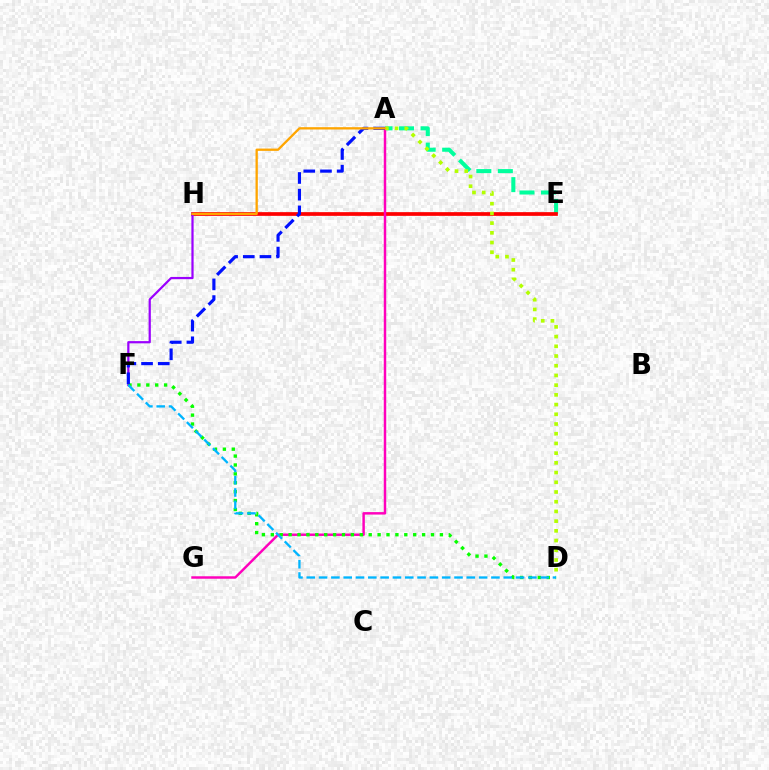{('A', 'E'): [{'color': '#00ff9d', 'line_style': 'dashed', 'thickness': 2.92}], ('E', 'H'): [{'color': '#ff0000', 'line_style': 'solid', 'thickness': 2.67}], ('F', 'H'): [{'color': '#9b00ff', 'line_style': 'solid', 'thickness': 1.6}], ('A', 'G'): [{'color': '#ff00bd', 'line_style': 'solid', 'thickness': 1.77}], ('D', 'F'): [{'color': '#08ff00', 'line_style': 'dotted', 'thickness': 2.42}, {'color': '#00b5ff', 'line_style': 'dashed', 'thickness': 1.67}], ('A', 'F'): [{'color': '#0010ff', 'line_style': 'dashed', 'thickness': 2.27}], ('A', 'D'): [{'color': '#b3ff00', 'line_style': 'dotted', 'thickness': 2.64}], ('A', 'H'): [{'color': '#ffa500', 'line_style': 'solid', 'thickness': 1.66}]}